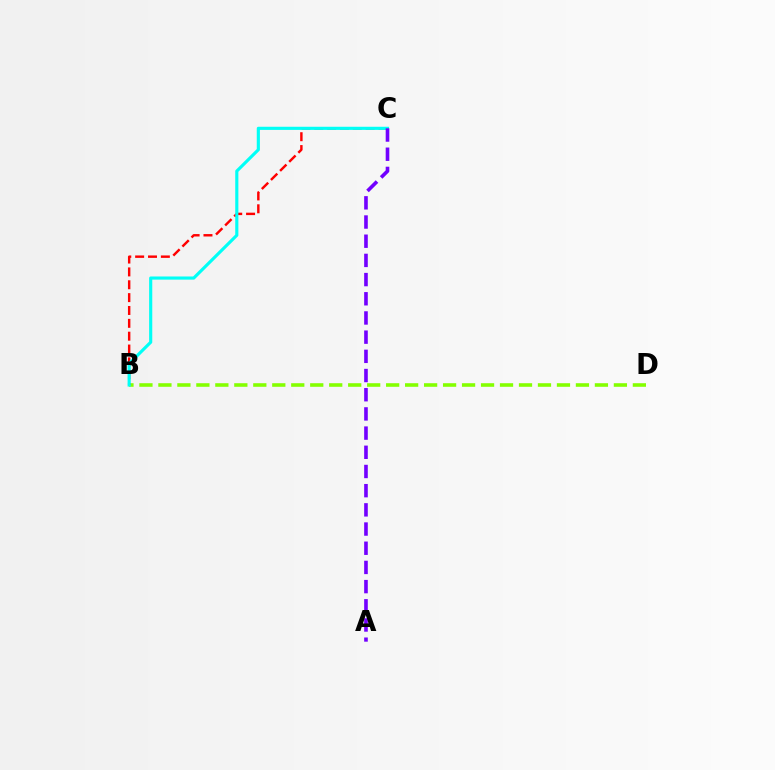{('B', 'D'): [{'color': '#84ff00', 'line_style': 'dashed', 'thickness': 2.58}], ('B', 'C'): [{'color': '#ff0000', 'line_style': 'dashed', 'thickness': 1.75}, {'color': '#00fff6', 'line_style': 'solid', 'thickness': 2.26}], ('A', 'C'): [{'color': '#7200ff', 'line_style': 'dashed', 'thickness': 2.61}]}